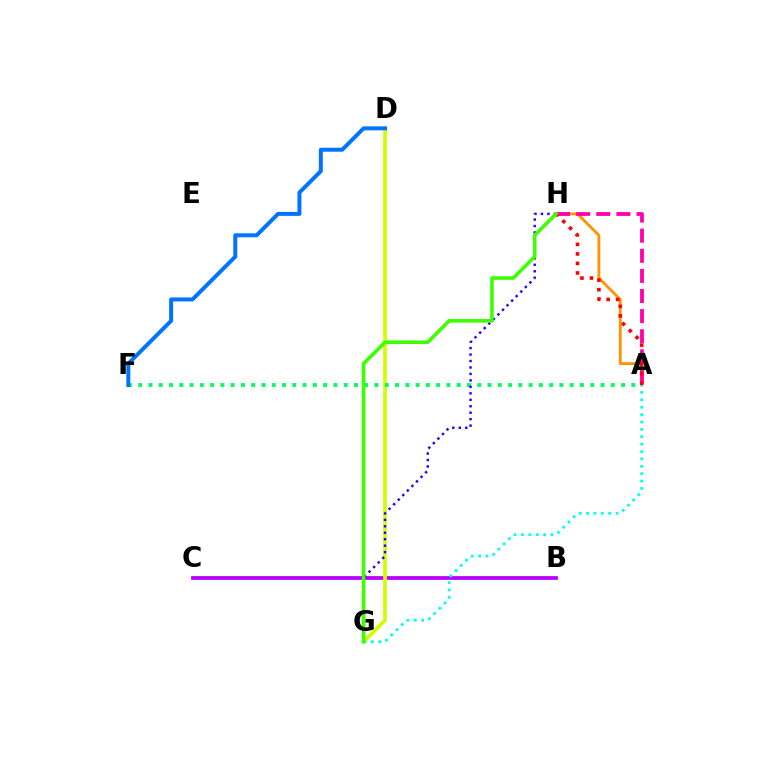{('B', 'C'): [{'color': '#b900ff', 'line_style': 'solid', 'thickness': 2.71}], ('D', 'G'): [{'color': '#d1ff00', 'line_style': 'solid', 'thickness': 2.65}], ('A', 'F'): [{'color': '#00ff5c', 'line_style': 'dotted', 'thickness': 2.79}], ('A', 'H'): [{'color': '#ff9400', 'line_style': 'solid', 'thickness': 2.04}, {'color': '#ff00ac', 'line_style': 'dashed', 'thickness': 2.73}, {'color': '#ff0000', 'line_style': 'dotted', 'thickness': 2.59}], ('A', 'G'): [{'color': '#00fff6', 'line_style': 'dotted', 'thickness': 2.01}], ('G', 'H'): [{'color': '#2500ff', 'line_style': 'dotted', 'thickness': 1.76}, {'color': '#3dff00', 'line_style': 'solid', 'thickness': 2.57}], ('D', 'F'): [{'color': '#0074ff', 'line_style': 'solid', 'thickness': 2.86}]}